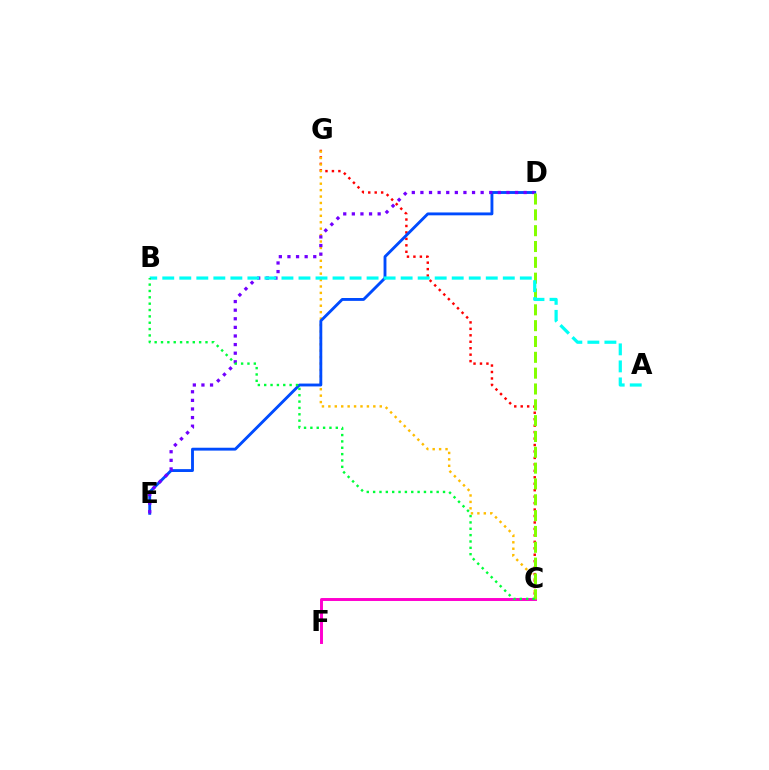{('C', 'G'): [{'color': '#ff0000', 'line_style': 'dotted', 'thickness': 1.75}, {'color': '#ffbd00', 'line_style': 'dotted', 'thickness': 1.75}], ('C', 'F'): [{'color': '#ff00cf', 'line_style': 'solid', 'thickness': 2.12}], ('D', 'E'): [{'color': '#004bff', 'line_style': 'solid', 'thickness': 2.07}, {'color': '#7200ff', 'line_style': 'dotted', 'thickness': 2.34}], ('C', 'D'): [{'color': '#84ff00', 'line_style': 'dashed', 'thickness': 2.15}], ('A', 'B'): [{'color': '#00fff6', 'line_style': 'dashed', 'thickness': 2.31}], ('B', 'C'): [{'color': '#00ff39', 'line_style': 'dotted', 'thickness': 1.73}]}